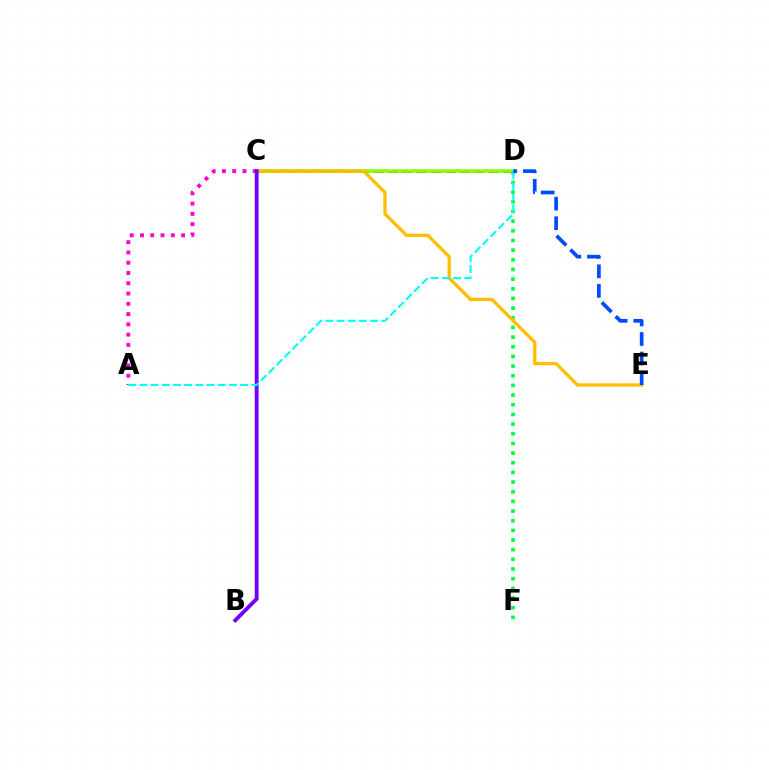{('C', 'D'): [{'color': '#ff0000', 'line_style': 'dashed', 'thickness': 1.96}, {'color': '#84ff00', 'line_style': 'solid', 'thickness': 2.52}], ('D', 'F'): [{'color': '#00ff39', 'line_style': 'dotted', 'thickness': 2.63}], ('A', 'C'): [{'color': '#ff00cf', 'line_style': 'dotted', 'thickness': 2.79}], ('C', 'E'): [{'color': '#ffbd00', 'line_style': 'solid', 'thickness': 2.36}], ('B', 'C'): [{'color': '#7200ff', 'line_style': 'solid', 'thickness': 2.79}], ('A', 'D'): [{'color': '#00fff6', 'line_style': 'dashed', 'thickness': 1.52}], ('D', 'E'): [{'color': '#004bff', 'line_style': 'dashed', 'thickness': 2.66}]}